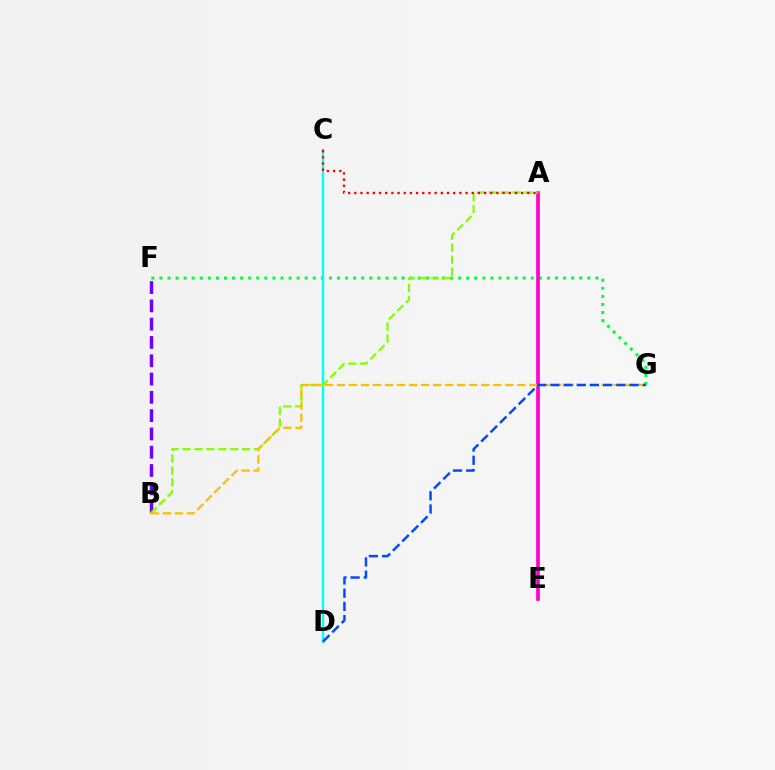{('F', 'G'): [{'color': '#00ff39', 'line_style': 'dotted', 'thickness': 2.19}], ('B', 'F'): [{'color': '#7200ff', 'line_style': 'dashed', 'thickness': 2.49}], ('C', 'D'): [{'color': '#00fff6', 'line_style': 'solid', 'thickness': 1.72}], ('A', 'E'): [{'color': '#ff00cf', 'line_style': 'solid', 'thickness': 2.66}], ('A', 'B'): [{'color': '#84ff00', 'line_style': 'dashed', 'thickness': 1.62}], ('B', 'G'): [{'color': '#ffbd00', 'line_style': 'dashed', 'thickness': 1.63}], ('A', 'C'): [{'color': '#ff0000', 'line_style': 'dotted', 'thickness': 1.68}], ('D', 'G'): [{'color': '#004bff', 'line_style': 'dashed', 'thickness': 1.79}]}